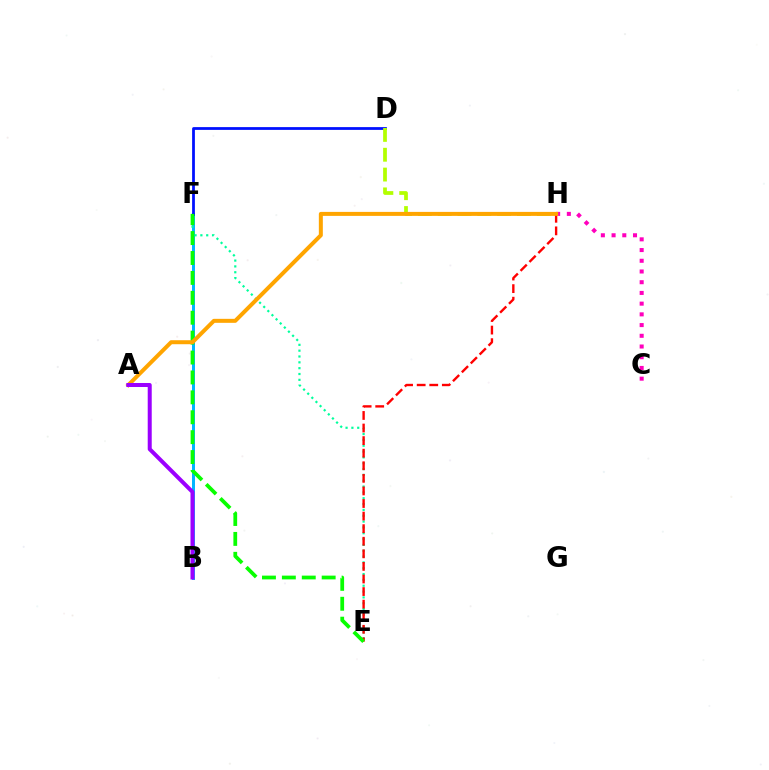{('B', 'F'): [{'color': '#00b5ff', 'line_style': 'solid', 'thickness': 2.14}], ('C', 'H'): [{'color': '#ff00bd', 'line_style': 'dotted', 'thickness': 2.91}], ('E', 'F'): [{'color': '#00ff9d', 'line_style': 'dotted', 'thickness': 1.58}, {'color': '#08ff00', 'line_style': 'dashed', 'thickness': 2.7}], ('D', 'F'): [{'color': '#0010ff', 'line_style': 'solid', 'thickness': 1.99}], ('D', 'H'): [{'color': '#b3ff00', 'line_style': 'dashed', 'thickness': 2.69}], ('E', 'H'): [{'color': '#ff0000', 'line_style': 'dashed', 'thickness': 1.71}], ('A', 'H'): [{'color': '#ffa500', 'line_style': 'solid', 'thickness': 2.88}], ('A', 'B'): [{'color': '#9b00ff', 'line_style': 'solid', 'thickness': 2.89}]}